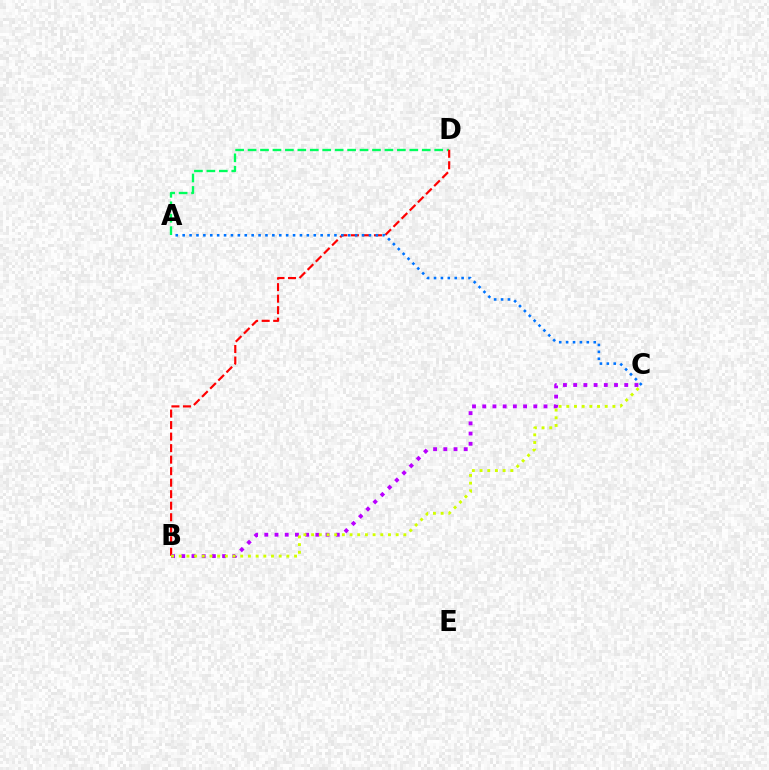{('A', 'D'): [{'color': '#00ff5c', 'line_style': 'dashed', 'thickness': 1.69}], ('B', 'D'): [{'color': '#ff0000', 'line_style': 'dashed', 'thickness': 1.56}], ('B', 'C'): [{'color': '#b900ff', 'line_style': 'dotted', 'thickness': 2.77}, {'color': '#d1ff00', 'line_style': 'dotted', 'thickness': 2.09}], ('A', 'C'): [{'color': '#0074ff', 'line_style': 'dotted', 'thickness': 1.87}]}